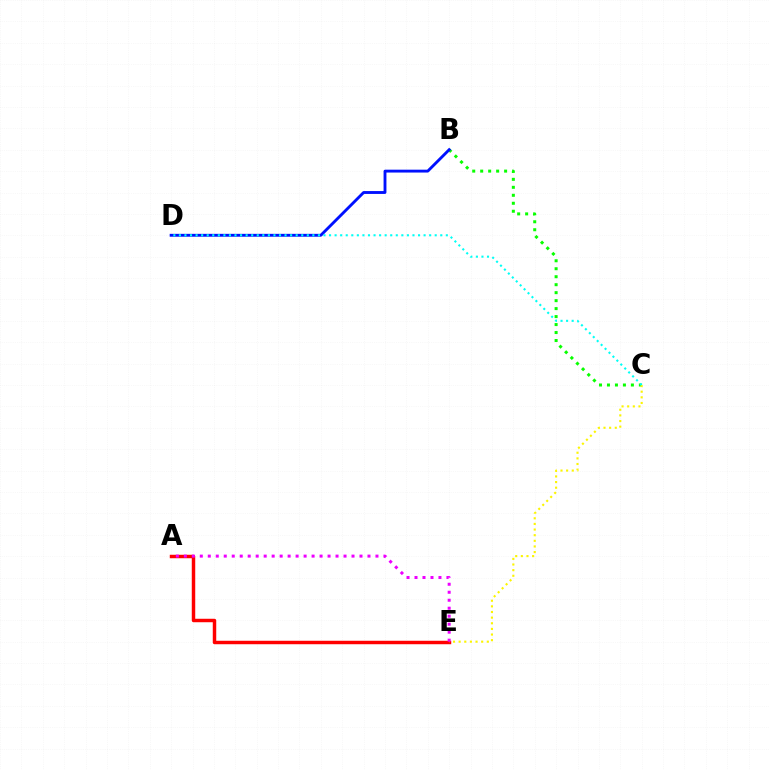{('B', 'C'): [{'color': '#08ff00', 'line_style': 'dotted', 'thickness': 2.17}], ('A', 'E'): [{'color': '#ff0000', 'line_style': 'solid', 'thickness': 2.49}, {'color': '#ee00ff', 'line_style': 'dotted', 'thickness': 2.17}], ('C', 'E'): [{'color': '#fcf500', 'line_style': 'dotted', 'thickness': 1.53}], ('B', 'D'): [{'color': '#0010ff', 'line_style': 'solid', 'thickness': 2.07}], ('C', 'D'): [{'color': '#00fff6', 'line_style': 'dotted', 'thickness': 1.51}]}